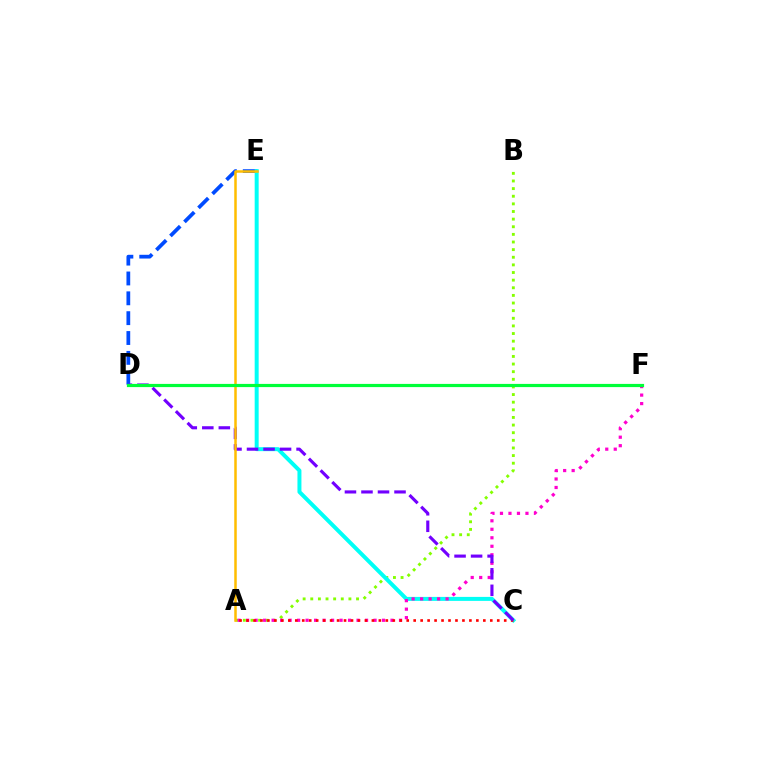{('D', 'E'): [{'color': '#004bff', 'line_style': 'dashed', 'thickness': 2.7}], ('A', 'B'): [{'color': '#84ff00', 'line_style': 'dotted', 'thickness': 2.07}], ('C', 'E'): [{'color': '#00fff6', 'line_style': 'solid', 'thickness': 2.87}], ('A', 'F'): [{'color': '#ff00cf', 'line_style': 'dotted', 'thickness': 2.31}], ('A', 'C'): [{'color': '#ff0000', 'line_style': 'dotted', 'thickness': 1.89}], ('C', 'D'): [{'color': '#7200ff', 'line_style': 'dashed', 'thickness': 2.24}], ('A', 'E'): [{'color': '#ffbd00', 'line_style': 'solid', 'thickness': 1.81}], ('D', 'F'): [{'color': '#00ff39', 'line_style': 'solid', 'thickness': 2.3}]}